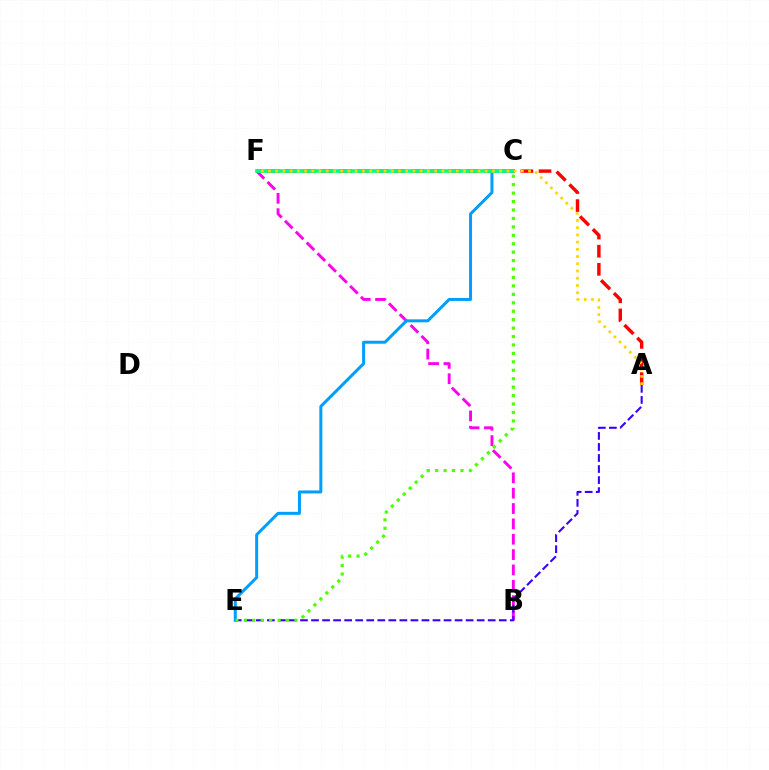{('B', 'F'): [{'color': '#ff00ed', 'line_style': 'dashed', 'thickness': 2.09}], ('A', 'F'): [{'color': '#ff0000', 'line_style': 'dashed', 'thickness': 2.47}, {'color': '#ffd500', 'line_style': 'dotted', 'thickness': 1.96}], ('C', 'E'): [{'color': '#009eff', 'line_style': 'solid', 'thickness': 2.16}, {'color': '#4fff00', 'line_style': 'dotted', 'thickness': 2.29}], ('C', 'F'): [{'color': '#00ff86', 'line_style': 'solid', 'thickness': 2.65}], ('A', 'E'): [{'color': '#3700ff', 'line_style': 'dashed', 'thickness': 1.5}]}